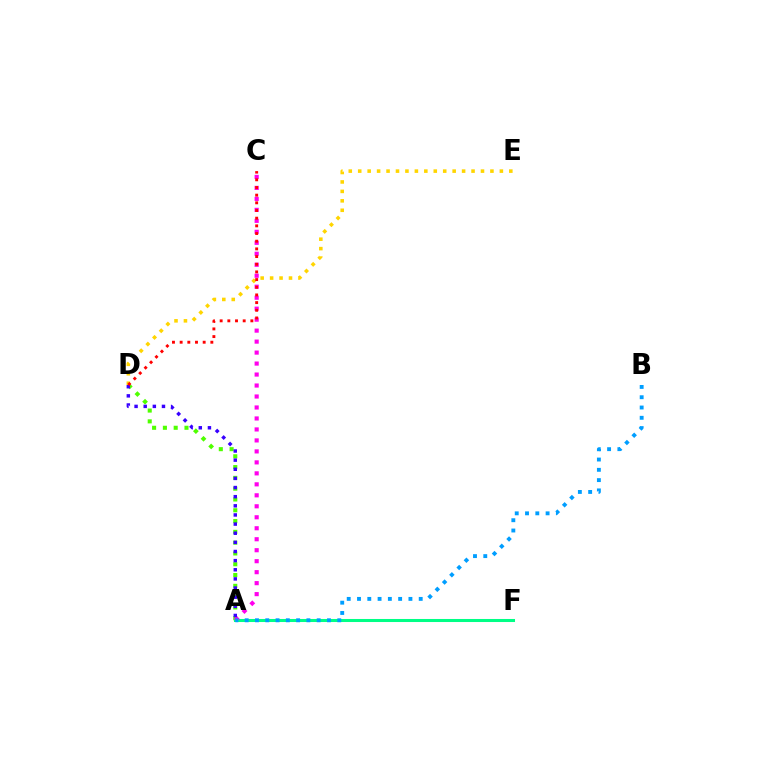{('A', 'D'): [{'color': '#4fff00', 'line_style': 'dotted', 'thickness': 2.93}, {'color': '#3700ff', 'line_style': 'dotted', 'thickness': 2.48}], ('A', 'F'): [{'color': '#00ff86', 'line_style': 'solid', 'thickness': 2.2}], ('A', 'C'): [{'color': '#ff00ed', 'line_style': 'dotted', 'thickness': 2.98}], ('A', 'B'): [{'color': '#009eff', 'line_style': 'dotted', 'thickness': 2.79}], ('D', 'E'): [{'color': '#ffd500', 'line_style': 'dotted', 'thickness': 2.57}], ('C', 'D'): [{'color': '#ff0000', 'line_style': 'dotted', 'thickness': 2.09}]}